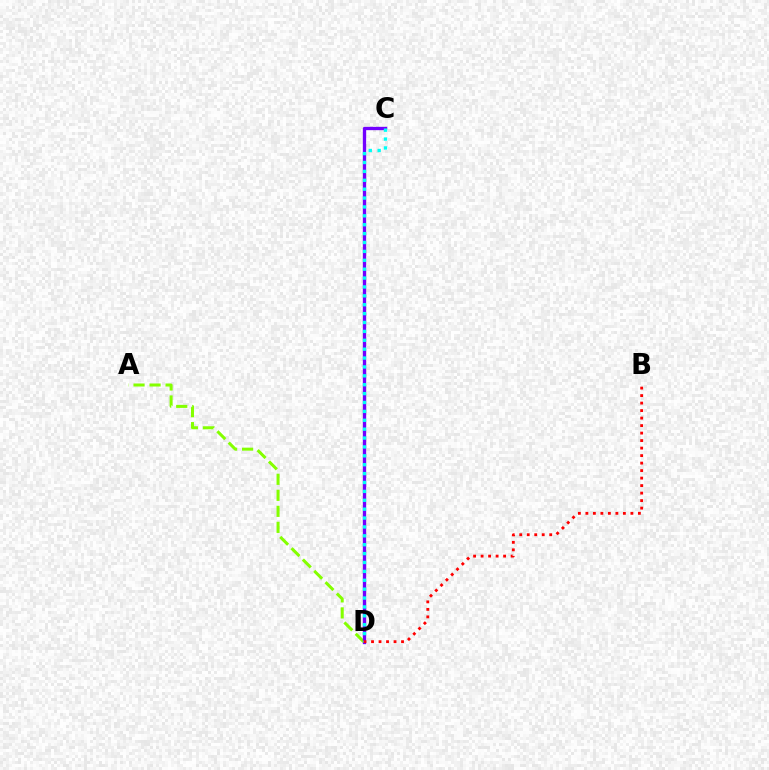{('A', 'D'): [{'color': '#84ff00', 'line_style': 'dashed', 'thickness': 2.18}], ('C', 'D'): [{'color': '#7200ff', 'line_style': 'solid', 'thickness': 2.4}, {'color': '#00fff6', 'line_style': 'dotted', 'thickness': 2.41}], ('B', 'D'): [{'color': '#ff0000', 'line_style': 'dotted', 'thickness': 2.04}]}